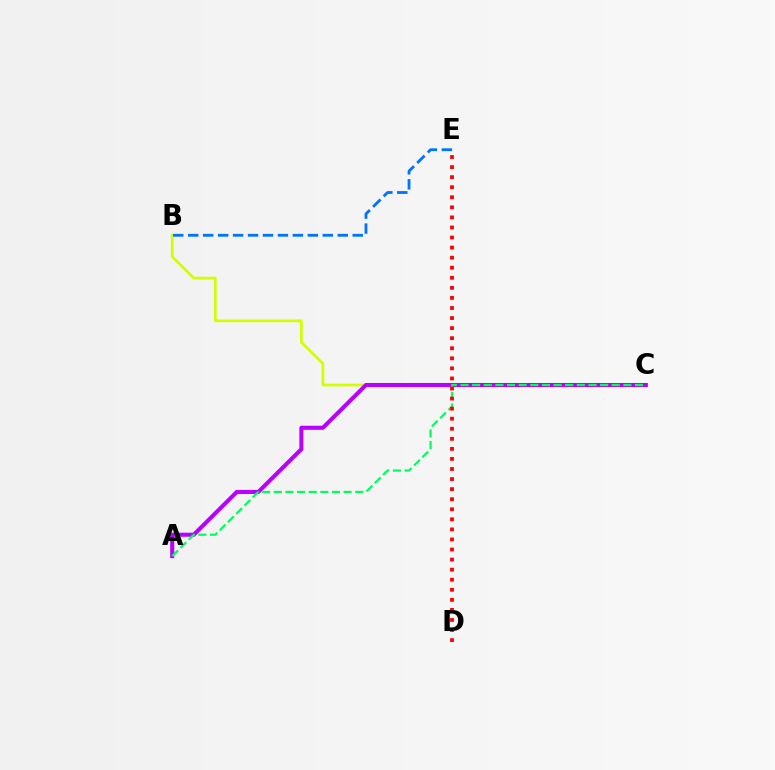{('B', 'C'): [{'color': '#d1ff00', 'line_style': 'solid', 'thickness': 1.96}], ('A', 'C'): [{'color': '#b900ff', 'line_style': 'solid', 'thickness': 2.93}, {'color': '#00ff5c', 'line_style': 'dashed', 'thickness': 1.58}], ('D', 'E'): [{'color': '#ff0000', 'line_style': 'dotted', 'thickness': 2.73}], ('B', 'E'): [{'color': '#0074ff', 'line_style': 'dashed', 'thickness': 2.03}]}